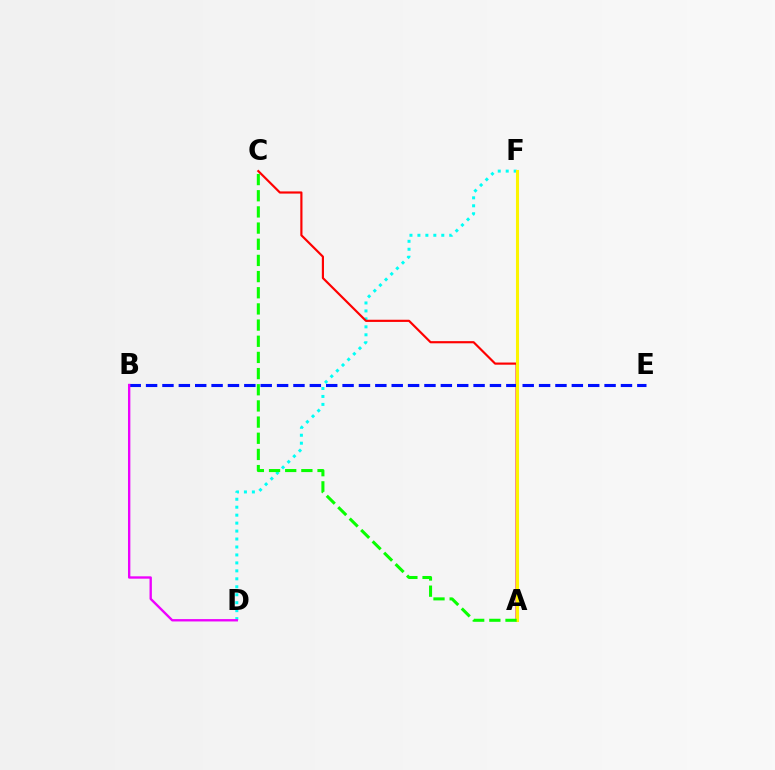{('D', 'F'): [{'color': '#00fff6', 'line_style': 'dotted', 'thickness': 2.16}], ('A', 'C'): [{'color': '#ff0000', 'line_style': 'solid', 'thickness': 1.56}, {'color': '#08ff00', 'line_style': 'dashed', 'thickness': 2.2}], ('B', 'E'): [{'color': '#0010ff', 'line_style': 'dashed', 'thickness': 2.22}], ('A', 'F'): [{'color': '#fcf500', 'line_style': 'solid', 'thickness': 2.21}], ('B', 'D'): [{'color': '#ee00ff', 'line_style': 'solid', 'thickness': 1.7}]}